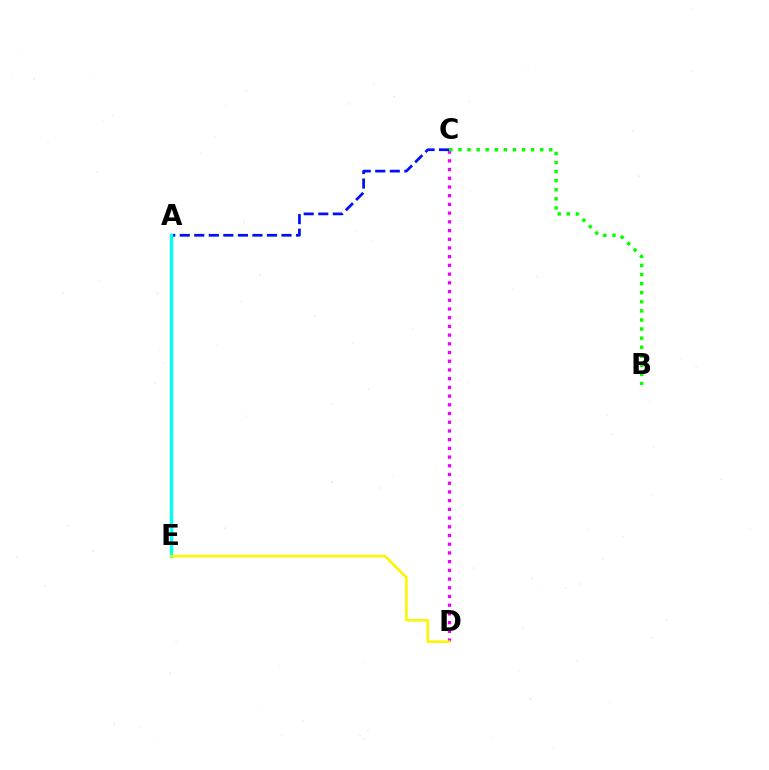{('C', 'D'): [{'color': '#ee00ff', 'line_style': 'dotted', 'thickness': 2.37}], ('A', 'E'): [{'color': '#ff0000', 'line_style': 'dotted', 'thickness': 2.22}, {'color': '#00fff6', 'line_style': 'solid', 'thickness': 2.4}], ('A', 'C'): [{'color': '#0010ff', 'line_style': 'dashed', 'thickness': 1.98}], ('B', 'C'): [{'color': '#08ff00', 'line_style': 'dotted', 'thickness': 2.47}], ('D', 'E'): [{'color': '#fcf500', 'line_style': 'solid', 'thickness': 1.87}]}